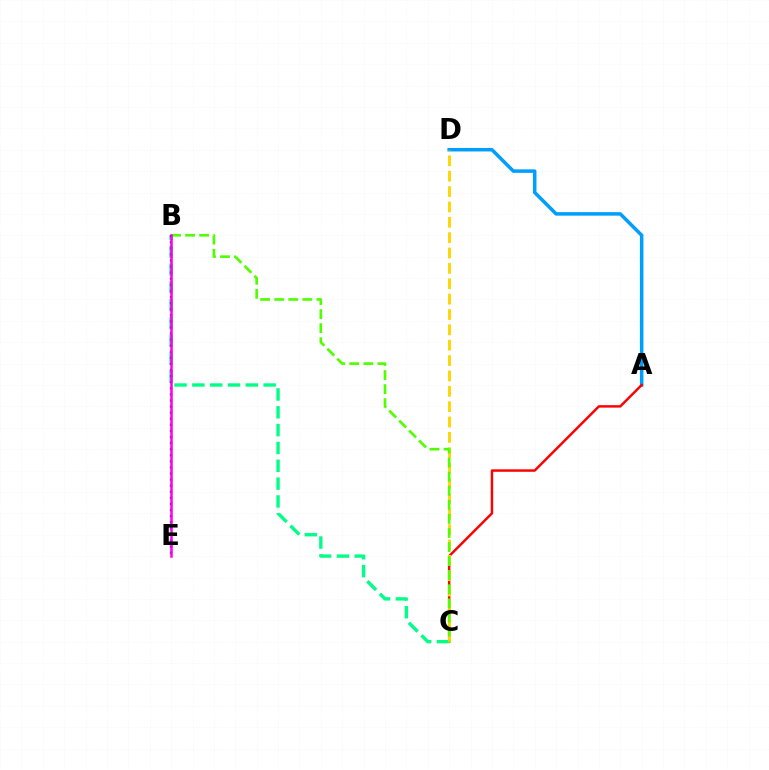{('A', 'D'): [{'color': '#009eff', 'line_style': 'solid', 'thickness': 2.52}], ('A', 'C'): [{'color': '#ff0000', 'line_style': 'solid', 'thickness': 1.77}], ('B', 'C'): [{'color': '#00ff86', 'line_style': 'dashed', 'thickness': 2.42}, {'color': '#4fff00', 'line_style': 'dashed', 'thickness': 1.91}], ('B', 'E'): [{'color': '#3700ff', 'line_style': 'dotted', 'thickness': 1.65}, {'color': '#ff00ed', 'line_style': 'solid', 'thickness': 1.82}], ('C', 'D'): [{'color': '#ffd500', 'line_style': 'dashed', 'thickness': 2.09}]}